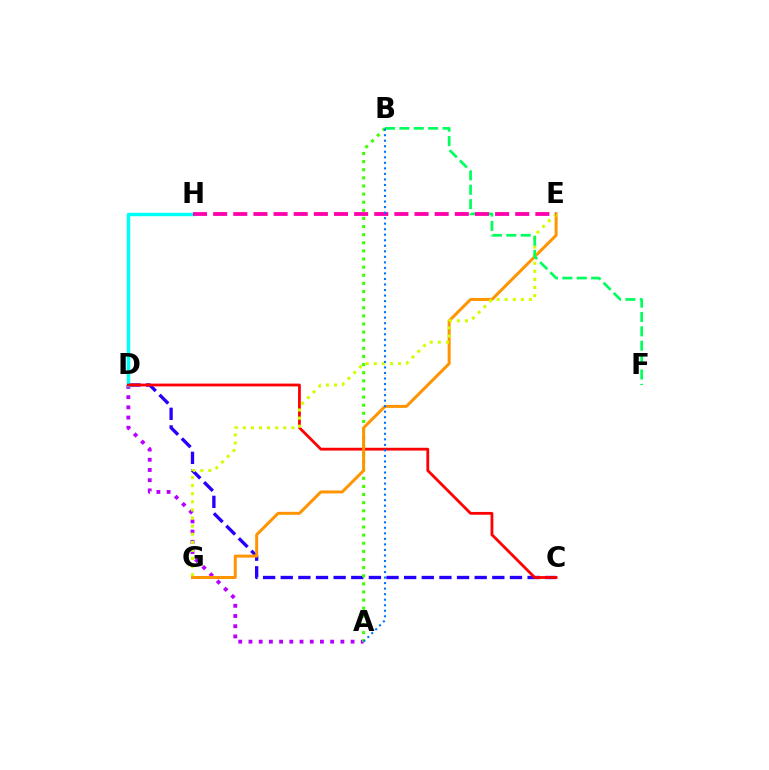{('C', 'D'): [{'color': '#2500ff', 'line_style': 'dashed', 'thickness': 2.4}, {'color': '#ff0000', 'line_style': 'solid', 'thickness': 2.01}], ('A', 'D'): [{'color': '#b900ff', 'line_style': 'dotted', 'thickness': 2.77}], ('D', 'H'): [{'color': '#00fff6', 'line_style': 'solid', 'thickness': 2.49}], ('A', 'B'): [{'color': '#3dff00', 'line_style': 'dotted', 'thickness': 2.21}, {'color': '#0074ff', 'line_style': 'dotted', 'thickness': 1.5}], ('E', 'G'): [{'color': '#ff9400', 'line_style': 'solid', 'thickness': 2.15}, {'color': '#d1ff00', 'line_style': 'dotted', 'thickness': 2.2}], ('B', 'F'): [{'color': '#00ff5c', 'line_style': 'dashed', 'thickness': 1.95}], ('E', 'H'): [{'color': '#ff00ac', 'line_style': 'dashed', 'thickness': 2.74}]}